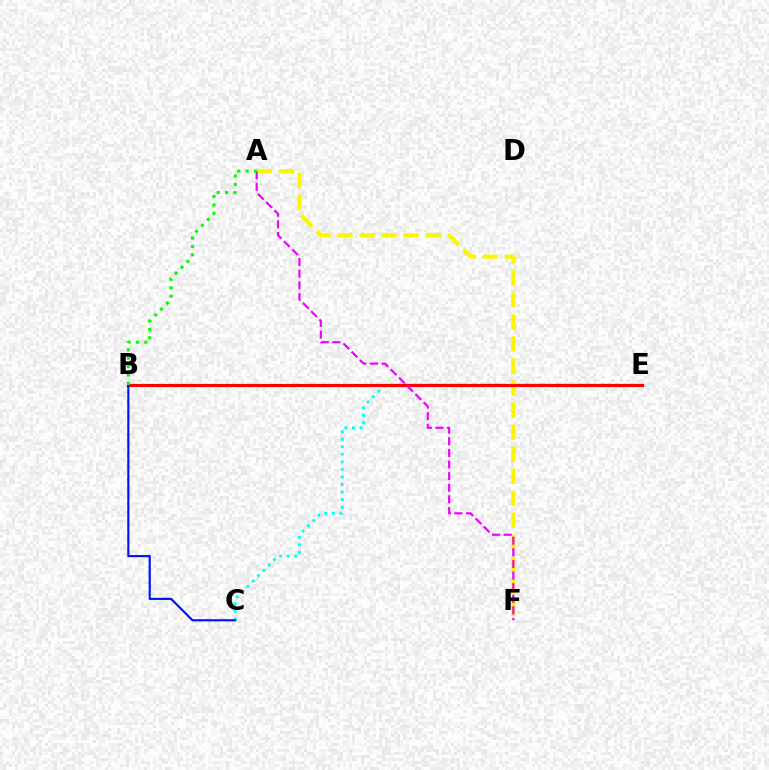{('C', 'E'): [{'color': '#00fff6', 'line_style': 'dotted', 'thickness': 2.05}], ('A', 'F'): [{'color': '#fcf500', 'line_style': 'dashed', 'thickness': 2.99}, {'color': '#ee00ff', 'line_style': 'dashed', 'thickness': 1.58}], ('B', 'E'): [{'color': '#ff0000', 'line_style': 'solid', 'thickness': 2.28}], ('B', 'C'): [{'color': '#0010ff', 'line_style': 'solid', 'thickness': 1.53}], ('A', 'B'): [{'color': '#08ff00', 'line_style': 'dotted', 'thickness': 2.28}]}